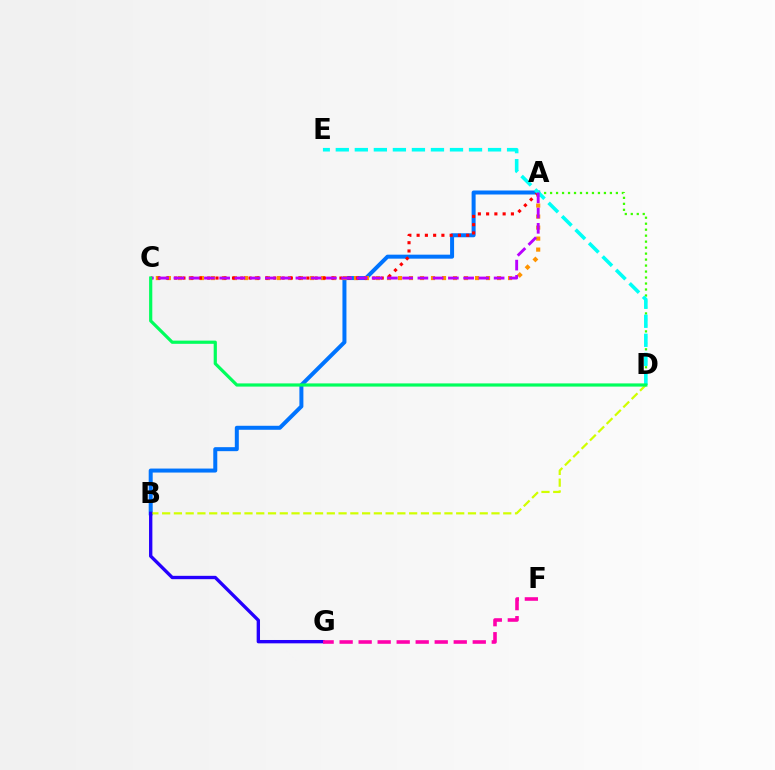{('A', 'B'): [{'color': '#0074ff', 'line_style': 'solid', 'thickness': 2.88}], ('A', 'D'): [{'color': '#3dff00', 'line_style': 'dotted', 'thickness': 1.63}], ('A', 'C'): [{'color': '#ff9400', 'line_style': 'dotted', 'thickness': 2.99}, {'color': '#ff0000', 'line_style': 'dotted', 'thickness': 2.24}, {'color': '#b900ff', 'line_style': 'dashed', 'thickness': 2.07}], ('B', 'D'): [{'color': '#d1ff00', 'line_style': 'dashed', 'thickness': 1.6}], ('B', 'G'): [{'color': '#2500ff', 'line_style': 'solid', 'thickness': 2.41}], ('F', 'G'): [{'color': '#ff00ac', 'line_style': 'dashed', 'thickness': 2.58}], ('D', 'E'): [{'color': '#00fff6', 'line_style': 'dashed', 'thickness': 2.59}], ('C', 'D'): [{'color': '#00ff5c', 'line_style': 'solid', 'thickness': 2.3}]}